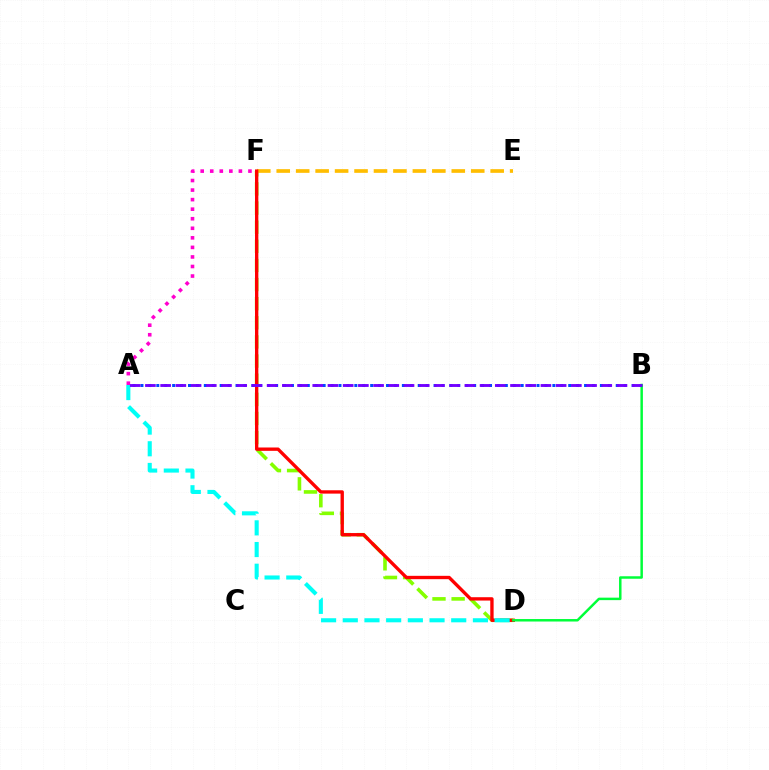{('D', 'F'): [{'color': '#84ff00', 'line_style': 'dashed', 'thickness': 2.6}, {'color': '#ff0000', 'line_style': 'solid', 'thickness': 2.41}], ('A', 'B'): [{'color': '#004bff', 'line_style': 'dotted', 'thickness': 2.15}, {'color': '#7200ff', 'line_style': 'dashed', 'thickness': 2.07}], ('A', 'F'): [{'color': '#ff00cf', 'line_style': 'dotted', 'thickness': 2.6}], ('E', 'F'): [{'color': '#ffbd00', 'line_style': 'dashed', 'thickness': 2.64}], ('B', 'D'): [{'color': '#00ff39', 'line_style': 'solid', 'thickness': 1.79}], ('A', 'D'): [{'color': '#00fff6', 'line_style': 'dashed', 'thickness': 2.95}]}